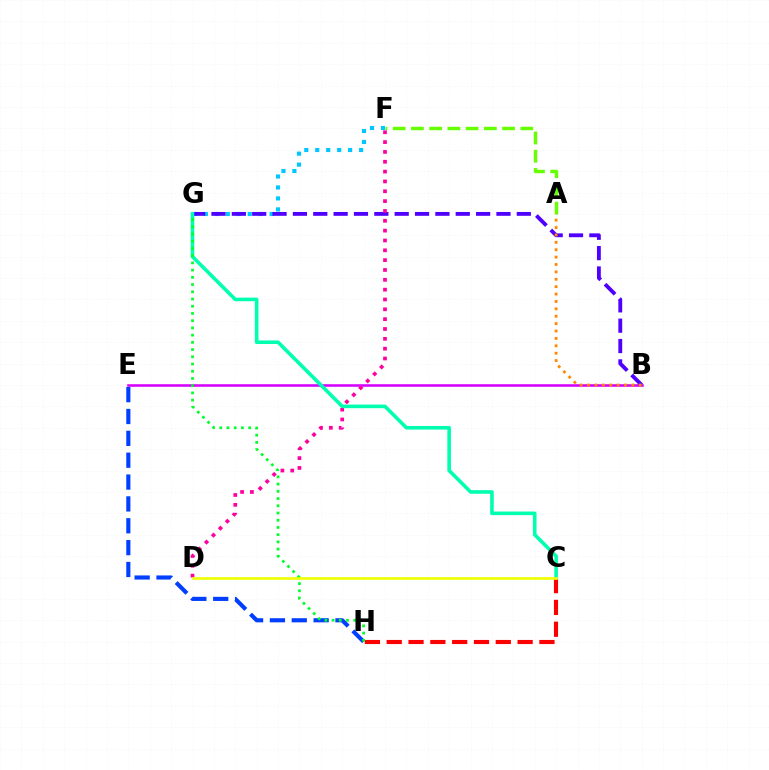{('F', 'G'): [{'color': '#00c7ff', 'line_style': 'dotted', 'thickness': 2.98}], ('A', 'F'): [{'color': '#66ff00', 'line_style': 'dashed', 'thickness': 2.48}], ('B', 'E'): [{'color': '#d600ff', 'line_style': 'solid', 'thickness': 1.84}], ('E', 'H'): [{'color': '#003fff', 'line_style': 'dashed', 'thickness': 2.97}], ('B', 'G'): [{'color': '#4f00ff', 'line_style': 'dashed', 'thickness': 2.77}], ('D', 'F'): [{'color': '#ff00a0', 'line_style': 'dotted', 'thickness': 2.67}], ('A', 'B'): [{'color': '#ff8800', 'line_style': 'dotted', 'thickness': 2.01}], ('C', 'H'): [{'color': '#ff0000', 'line_style': 'dashed', 'thickness': 2.96}], ('C', 'G'): [{'color': '#00ffaf', 'line_style': 'solid', 'thickness': 2.59}], ('G', 'H'): [{'color': '#00ff27', 'line_style': 'dotted', 'thickness': 1.96}], ('C', 'D'): [{'color': '#eeff00', 'line_style': 'solid', 'thickness': 1.9}]}